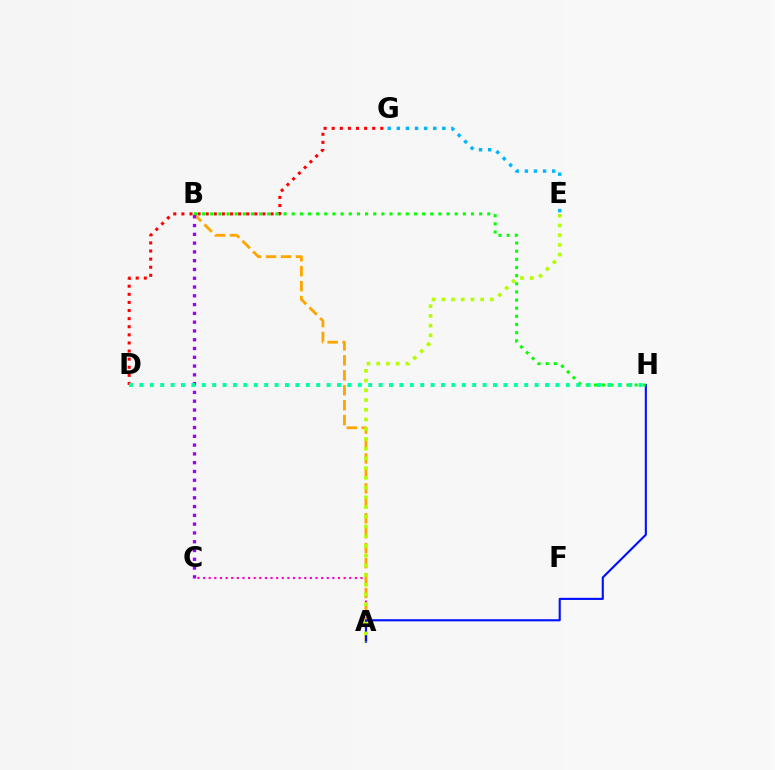{('A', 'C'): [{'color': '#ff00bd', 'line_style': 'dotted', 'thickness': 1.53}], ('D', 'G'): [{'color': '#ff0000', 'line_style': 'dotted', 'thickness': 2.2}], ('A', 'B'): [{'color': '#ffa500', 'line_style': 'dashed', 'thickness': 2.03}], ('A', 'H'): [{'color': '#0010ff', 'line_style': 'solid', 'thickness': 1.52}], ('B', 'H'): [{'color': '#08ff00', 'line_style': 'dotted', 'thickness': 2.21}], ('A', 'E'): [{'color': '#b3ff00', 'line_style': 'dotted', 'thickness': 2.64}], ('B', 'C'): [{'color': '#9b00ff', 'line_style': 'dotted', 'thickness': 2.39}], ('D', 'H'): [{'color': '#00ff9d', 'line_style': 'dotted', 'thickness': 2.83}], ('E', 'G'): [{'color': '#00b5ff', 'line_style': 'dotted', 'thickness': 2.47}]}